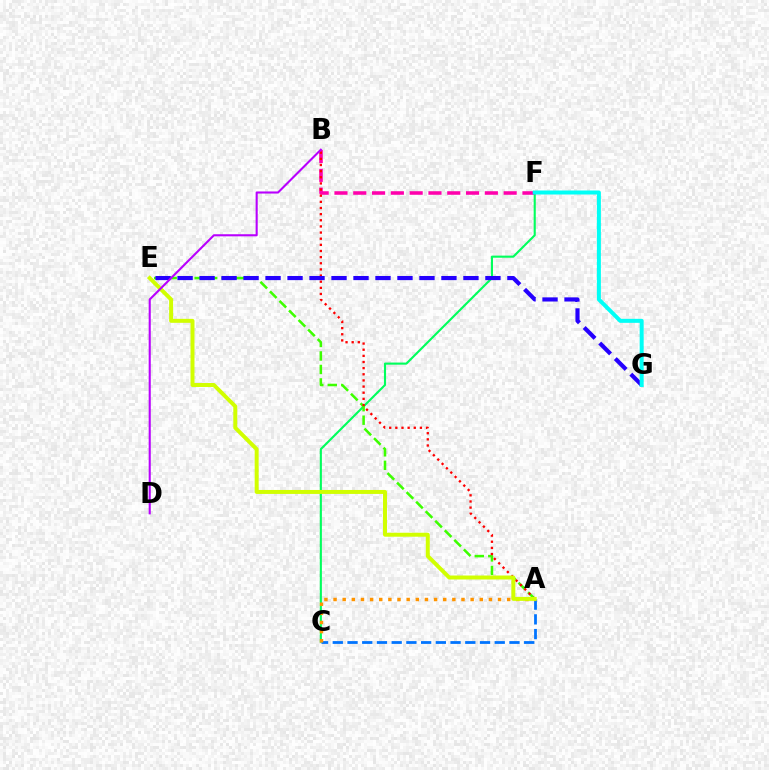{('C', 'F'): [{'color': '#00ff5c', 'line_style': 'solid', 'thickness': 1.52}], ('B', 'F'): [{'color': '#ff00ac', 'line_style': 'dashed', 'thickness': 2.55}], ('A', 'C'): [{'color': '#0074ff', 'line_style': 'dashed', 'thickness': 2.0}, {'color': '#ff9400', 'line_style': 'dotted', 'thickness': 2.48}], ('A', 'E'): [{'color': '#3dff00', 'line_style': 'dashed', 'thickness': 1.83}, {'color': '#d1ff00', 'line_style': 'solid', 'thickness': 2.86}], ('A', 'B'): [{'color': '#ff0000', 'line_style': 'dotted', 'thickness': 1.67}], ('E', 'G'): [{'color': '#2500ff', 'line_style': 'dashed', 'thickness': 2.99}], ('F', 'G'): [{'color': '#00fff6', 'line_style': 'solid', 'thickness': 2.88}], ('B', 'D'): [{'color': '#b900ff', 'line_style': 'solid', 'thickness': 1.51}]}